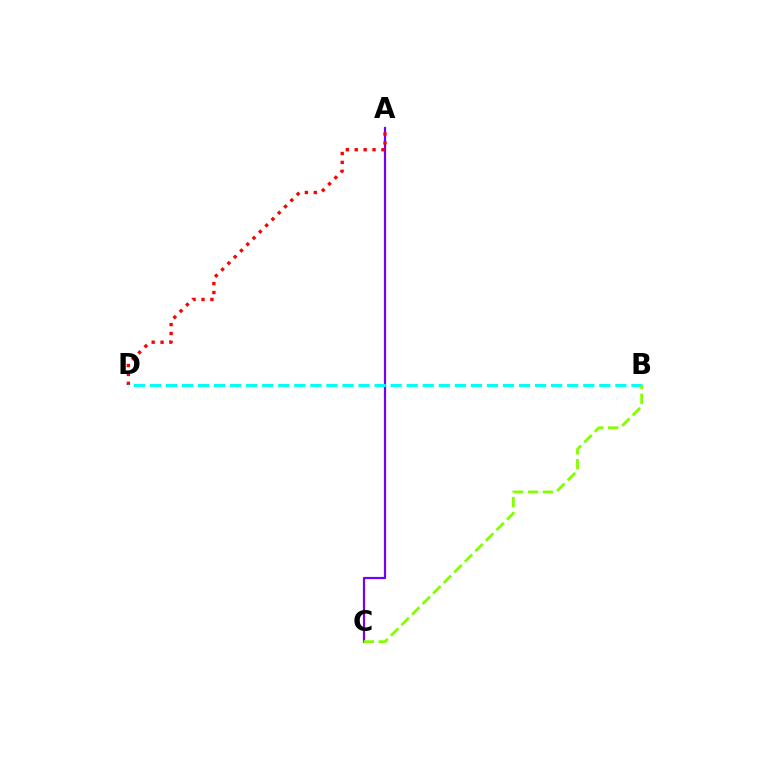{('A', 'C'): [{'color': '#7200ff', 'line_style': 'solid', 'thickness': 1.59}], ('A', 'D'): [{'color': '#ff0000', 'line_style': 'dotted', 'thickness': 2.42}], ('B', 'D'): [{'color': '#00fff6', 'line_style': 'dashed', 'thickness': 2.18}], ('B', 'C'): [{'color': '#84ff00', 'line_style': 'dashed', 'thickness': 2.03}]}